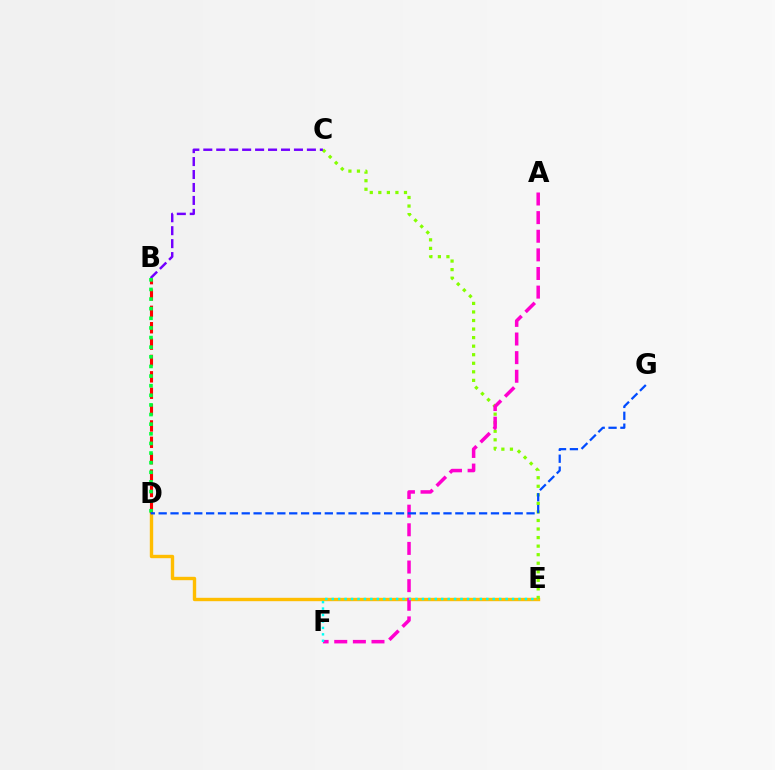{('D', 'E'): [{'color': '#ffbd00', 'line_style': 'solid', 'thickness': 2.44}], ('C', 'E'): [{'color': '#84ff00', 'line_style': 'dotted', 'thickness': 2.32}], ('A', 'F'): [{'color': '#ff00cf', 'line_style': 'dashed', 'thickness': 2.53}], ('B', 'D'): [{'color': '#ff0000', 'line_style': 'dashed', 'thickness': 2.22}, {'color': '#00ff39', 'line_style': 'dotted', 'thickness': 2.61}], ('B', 'C'): [{'color': '#7200ff', 'line_style': 'dashed', 'thickness': 1.76}], ('E', 'F'): [{'color': '#00fff6', 'line_style': 'dotted', 'thickness': 1.75}], ('D', 'G'): [{'color': '#004bff', 'line_style': 'dashed', 'thickness': 1.61}]}